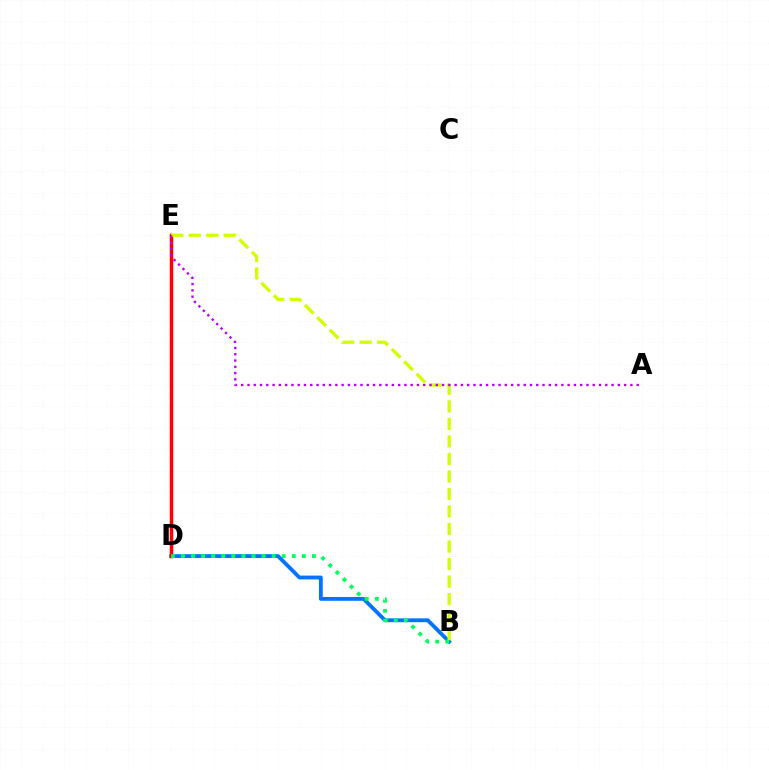{('B', 'D'): [{'color': '#0074ff', 'line_style': 'solid', 'thickness': 2.76}, {'color': '#00ff5c', 'line_style': 'dotted', 'thickness': 2.74}], ('D', 'E'): [{'color': '#ff0000', 'line_style': 'solid', 'thickness': 2.51}], ('B', 'E'): [{'color': '#d1ff00', 'line_style': 'dashed', 'thickness': 2.38}], ('A', 'E'): [{'color': '#b900ff', 'line_style': 'dotted', 'thickness': 1.71}]}